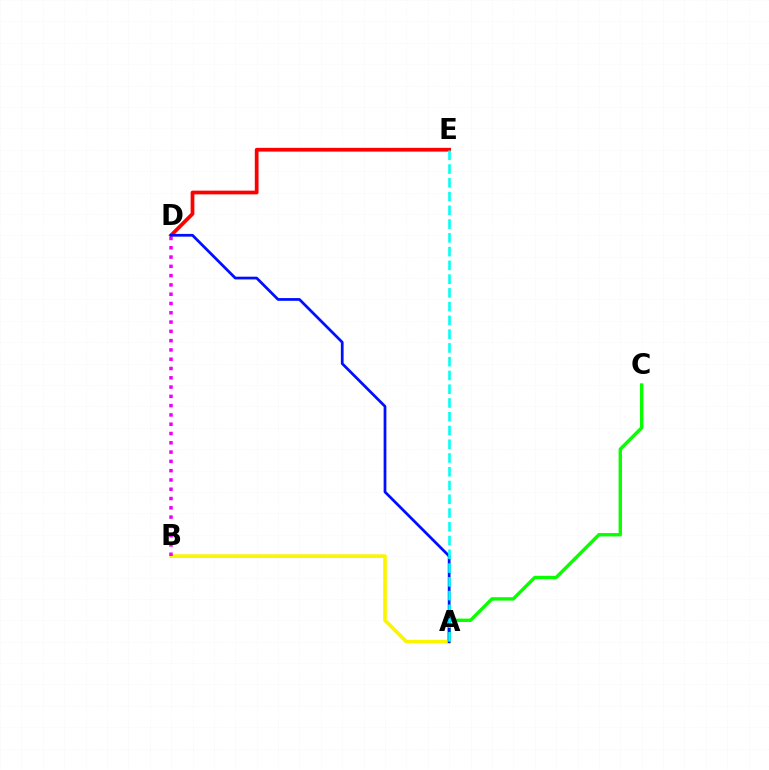{('A', 'C'): [{'color': '#08ff00', 'line_style': 'solid', 'thickness': 2.43}], ('D', 'E'): [{'color': '#ff0000', 'line_style': 'solid', 'thickness': 2.69}], ('A', 'B'): [{'color': '#fcf500', 'line_style': 'solid', 'thickness': 2.63}], ('A', 'D'): [{'color': '#0010ff', 'line_style': 'solid', 'thickness': 1.98}], ('B', 'D'): [{'color': '#ee00ff', 'line_style': 'dotted', 'thickness': 2.52}], ('A', 'E'): [{'color': '#00fff6', 'line_style': 'dashed', 'thickness': 1.87}]}